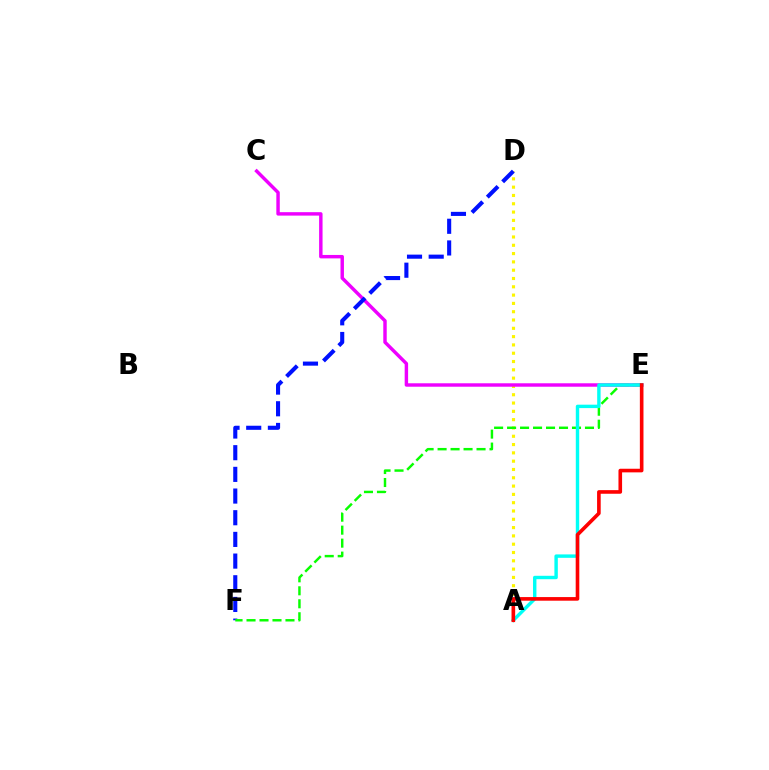{('A', 'D'): [{'color': '#fcf500', 'line_style': 'dotted', 'thickness': 2.26}], ('C', 'E'): [{'color': '#ee00ff', 'line_style': 'solid', 'thickness': 2.47}], ('D', 'F'): [{'color': '#0010ff', 'line_style': 'dashed', 'thickness': 2.94}], ('E', 'F'): [{'color': '#08ff00', 'line_style': 'dashed', 'thickness': 1.76}], ('A', 'E'): [{'color': '#00fff6', 'line_style': 'solid', 'thickness': 2.46}, {'color': '#ff0000', 'line_style': 'solid', 'thickness': 2.61}]}